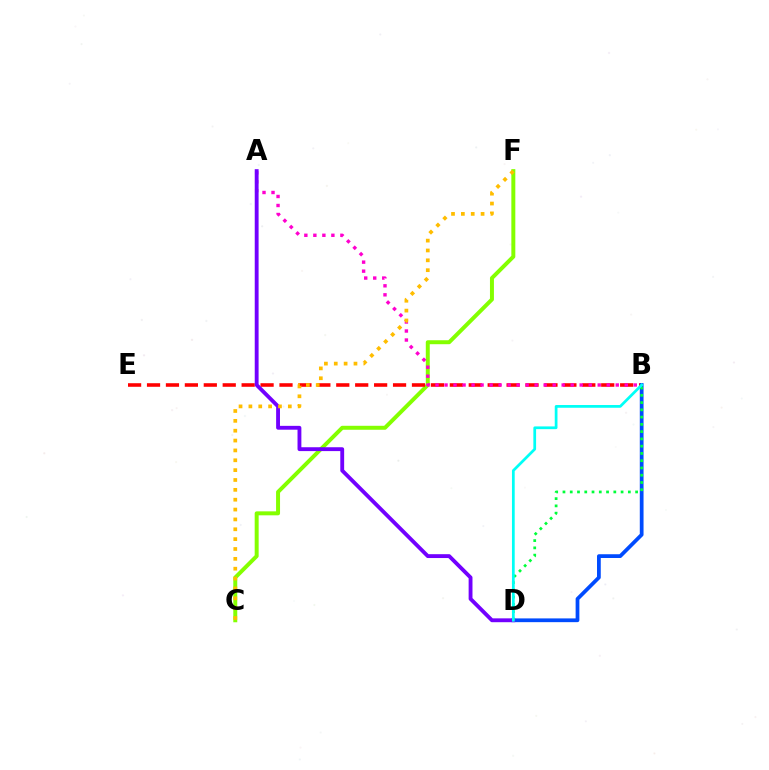{('C', 'F'): [{'color': '#84ff00', 'line_style': 'solid', 'thickness': 2.86}, {'color': '#ffbd00', 'line_style': 'dotted', 'thickness': 2.68}], ('B', 'E'): [{'color': '#ff0000', 'line_style': 'dashed', 'thickness': 2.57}], ('B', 'D'): [{'color': '#004bff', 'line_style': 'solid', 'thickness': 2.7}, {'color': '#00ff39', 'line_style': 'dotted', 'thickness': 1.97}, {'color': '#00fff6', 'line_style': 'solid', 'thickness': 1.97}], ('A', 'B'): [{'color': '#ff00cf', 'line_style': 'dotted', 'thickness': 2.45}], ('A', 'D'): [{'color': '#7200ff', 'line_style': 'solid', 'thickness': 2.77}]}